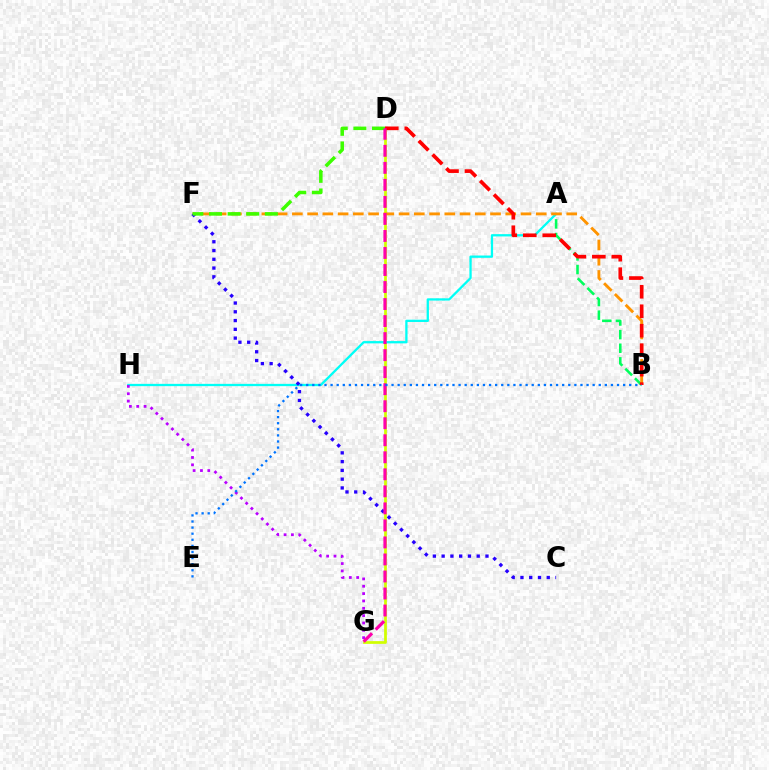{('D', 'G'): [{'color': '#d1ff00', 'line_style': 'solid', 'thickness': 1.97}, {'color': '#ff00ac', 'line_style': 'dashed', 'thickness': 2.31}], ('A', 'H'): [{'color': '#00fff6', 'line_style': 'solid', 'thickness': 1.65}], ('A', 'B'): [{'color': '#00ff5c', 'line_style': 'dashed', 'thickness': 1.85}], ('B', 'F'): [{'color': '#ff9400', 'line_style': 'dashed', 'thickness': 2.07}], ('C', 'F'): [{'color': '#2500ff', 'line_style': 'dotted', 'thickness': 2.38}], ('G', 'H'): [{'color': '#b900ff', 'line_style': 'dotted', 'thickness': 2.0}], ('D', 'F'): [{'color': '#3dff00', 'line_style': 'dashed', 'thickness': 2.53}], ('B', 'D'): [{'color': '#ff0000', 'line_style': 'dashed', 'thickness': 2.65}], ('B', 'E'): [{'color': '#0074ff', 'line_style': 'dotted', 'thickness': 1.66}]}